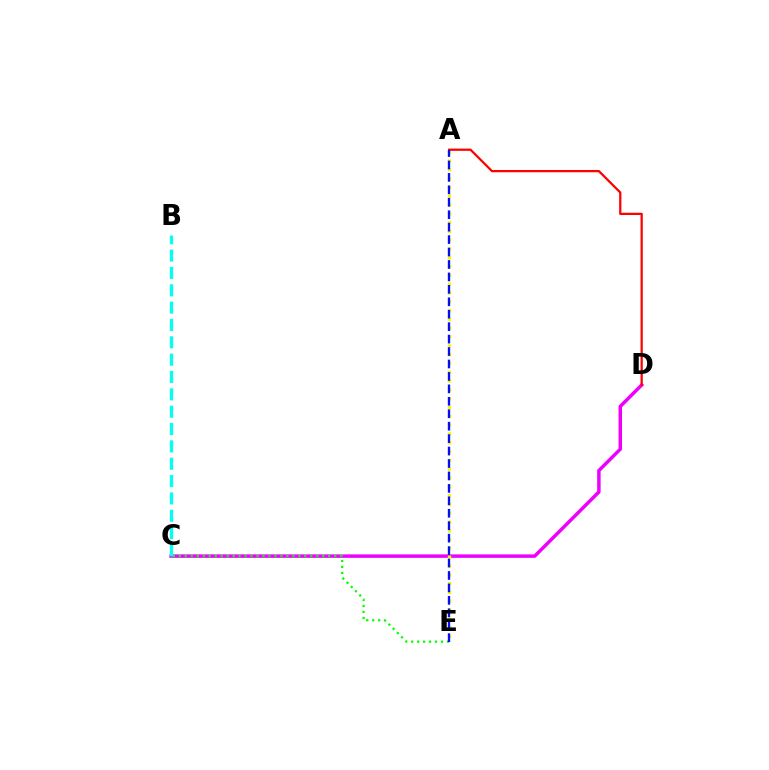{('C', 'D'): [{'color': '#ee00ff', 'line_style': 'solid', 'thickness': 2.5}], ('A', 'E'): [{'color': '#fcf500', 'line_style': 'dotted', 'thickness': 2.39}, {'color': '#0010ff', 'line_style': 'dashed', 'thickness': 1.69}], ('A', 'D'): [{'color': '#ff0000', 'line_style': 'solid', 'thickness': 1.62}], ('C', 'E'): [{'color': '#08ff00', 'line_style': 'dotted', 'thickness': 1.62}], ('B', 'C'): [{'color': '#00fff6', 'line_style': 'dashed', 'thickness': 2.36}]}